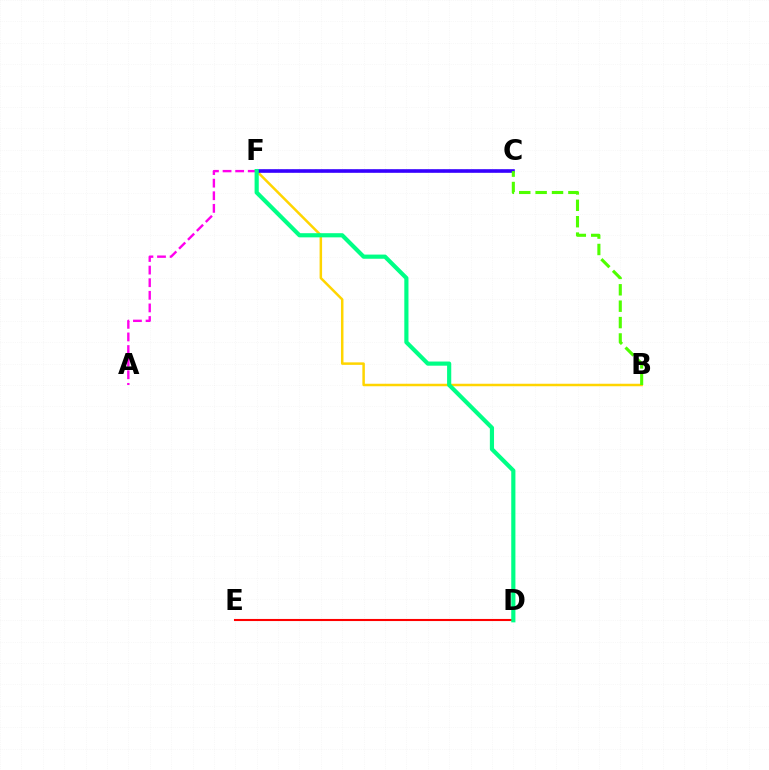{('C', 'F'): [{'color': '#009eff', 'line_style': 'dotted', 'thickness': 1.58}, {'color': '#3700ff', 'line_style': 'solid', 'thickness': 2.6}], ('B', 'F'): [{'color': '#ffd500', 'line_style': 'solid', 'thickness': 1.8}], ('D', 'E'): [{'color': '#ff0000', 'line_style': 'solid', 'thickness': 1.5}], ('A', 'F'): [{'color': '#ff00ed', 'line_style': 'dashed', 'thickness': 1.71}], ('D', 'F'): [{'color': '#00ff86', 'line_style': 'solid', 'thickness': 3.0}], ('B', 'C'): [{'color': '#4fff00', 'line_style': 'dashed', 'thickness': 2.23}]}